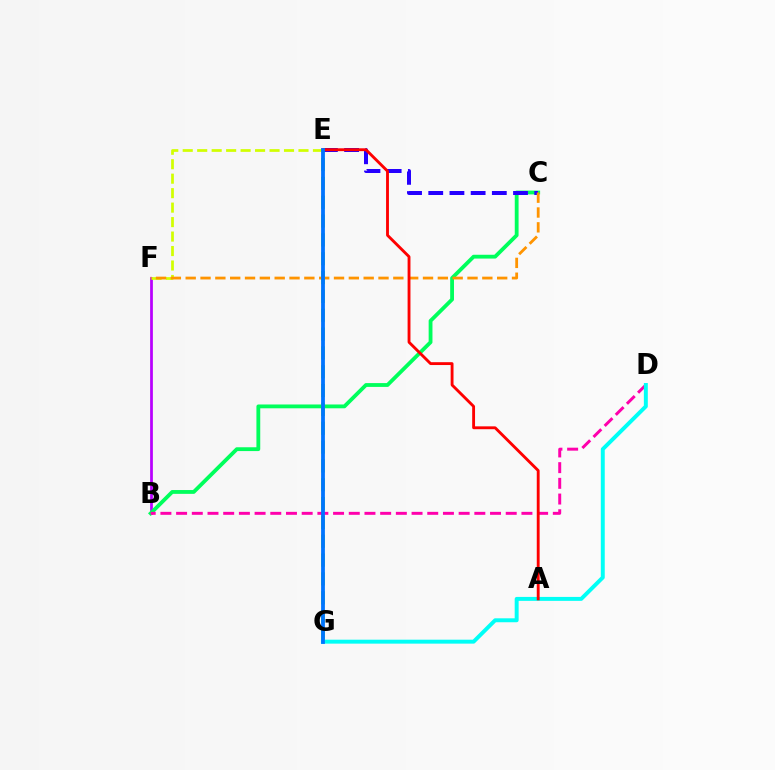{('B', 'F'): [{'color': '#b900ff', 'line_style': 'solid', 'thickness': 1.98}], ('B', 'C'): [{'color': '#00ff5c', 'line_style': 'solid', 'thickness': 2.75}], ('E', 'G'): [{'color': '#3dff00', 'line_style': 'dashed', 'thickness': 2.56}, {'color': '#0074ff', 'line_style': 'solid', 'thickness': 2.73}], ('E', 'F'): [{'color': '#d1ff00', 'line_style': 'dashed', 'thickness': 1.97}], ('B', 'D'): [{'color': '#ff00ac', 'line_style': 'dashed', 'thickness': 2.13}], ('C', 'E'): [{'color': '#2500ff', 'line_style': 'dashed', 'thickness': 2.88}], ('C', 'F'): [{'color': '#ff9400', 'line_style': 'dashed', 'thickness': 2.01}], ('D', 'G'): [{'color': '#00fff6', 'line_style': 'solid', 'thickness': 2.84}], ('A', 'E'): [{'color': '#ff0000', 'line_style': 'solid', 'thickness': 2.06}]}